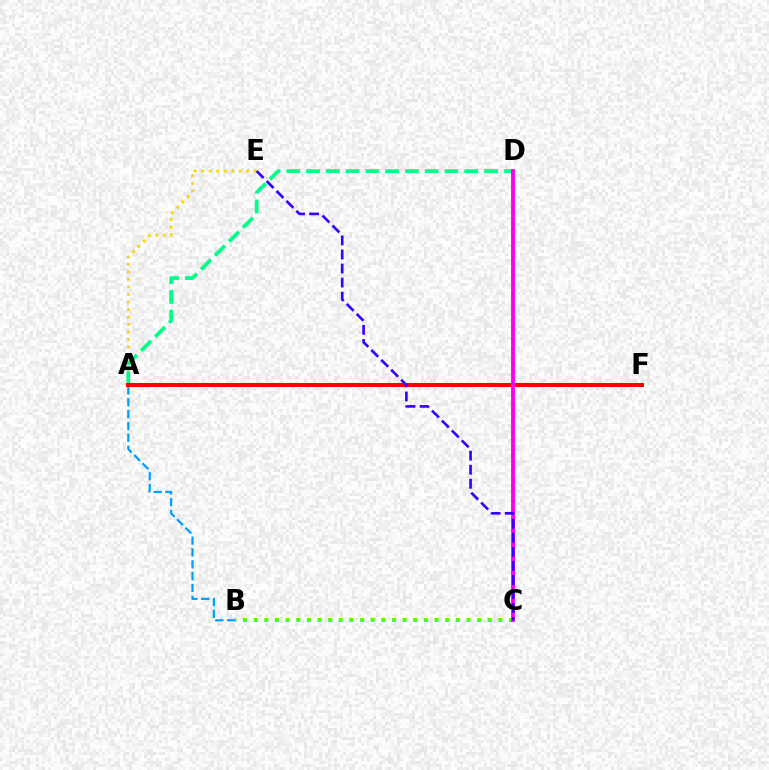{('A', 'B'): [{'color': '#009eff', 'line_style': 'dashed', 'thickness': 1.61}], ('B', 'C'): [{'color': '#4fff00', 'line_style': 'dotted', 'thickness': 2.89}], ('A', 'E'): [{'color': '#ffd500', 'line_style': 'dotted', 'thickness': 2.04}], ('A', 'D'): [{'color': '#00ff86', 'line_style': 'dashed', 'thickness': 2.69}], ('A', 'F'): [{'color': '#ff0000', 'line_style': 'solid', 'thickness': 2.91}], ('C', 'D'): [{'color': '#ff00ed', 'line_style': 'solid', 'thickness': 2.79}], ('C', 'E'): [{'color': '#3700ff', 'line_style': 'dashed', 'thickness': 1.91}]}